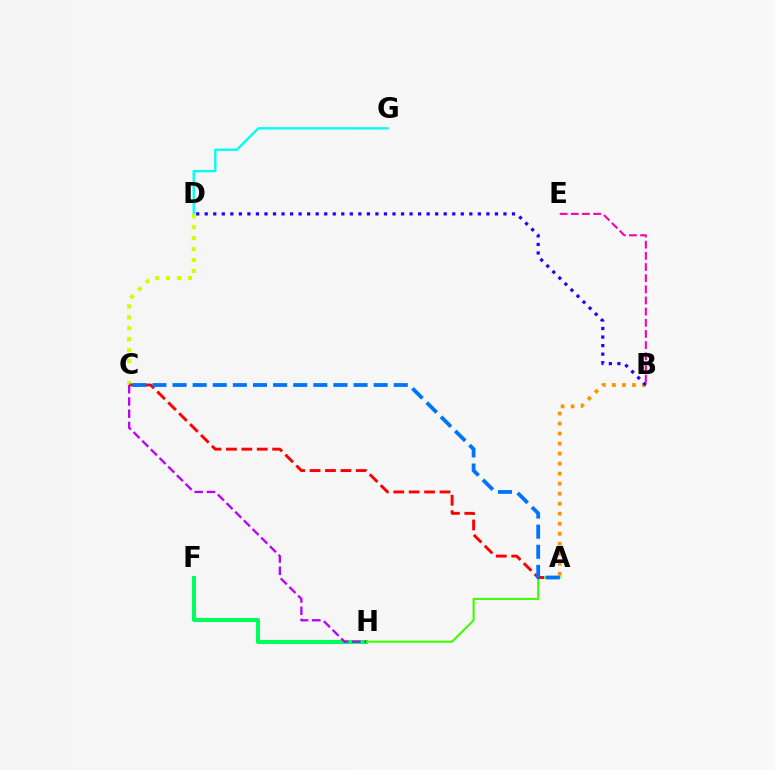{('D', 'G'): [{'color': '#00fff6', 'line_style': 'solid', 'thickness': 1.7}], ('A', 'B'): [{'color': '#ff9400', 'line_style': 'dotted', 'thickness': 2.72}], ('F', 'H'): [{'color': '#00ff5c', 'line_style': 'solid', 'thickness': 2.93}], ('C', 'D'): [{'color': '#d1ff00', 'line_style': 'dotted', 'thickness': 2.97}], ('A', 'H'): [{'color': '#3dff00', 'line_style': 'solid', 'thickness': 1.51}], ('B', 'E'): [{'color': '#ff00ac', 'line_style': 'dashed', 'thickness': 1.52}], ('A', 'C'): [{'color': '#ff0000', 'line_style': 'dashed', 'thickness': 2.09}, {'color': '#0074ff', 'line_style': 'dashed', 'thickness': 2.73}], ('C', 'H'): [{'color': '#b900ff', 'line_style': 'dashed', 'thickness': 1.66}], ('B', 'D'): [{'color': '#2500ff', 'line_style': 'dotted', 'thickness': 2.32}]}